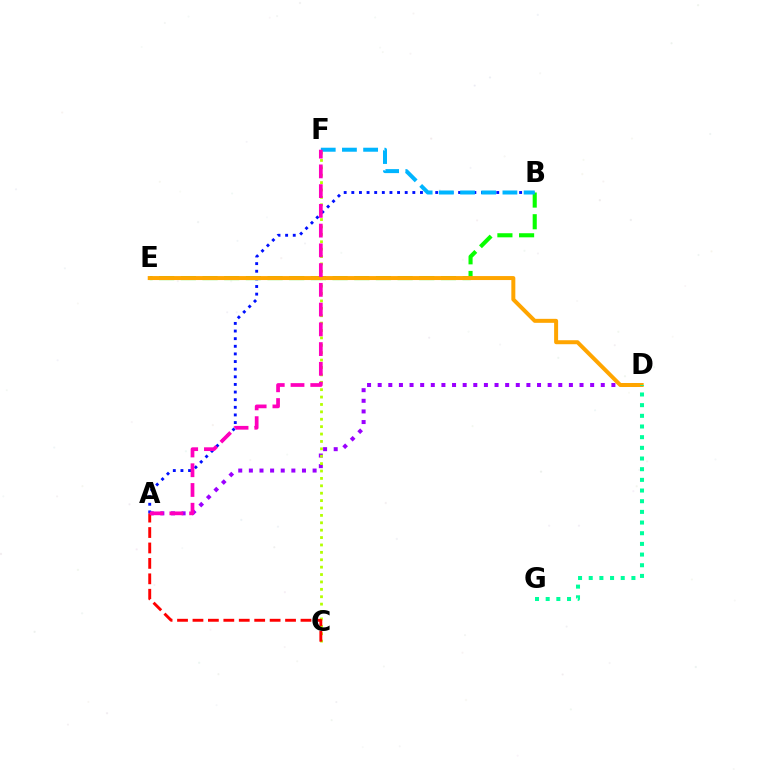{('B', 'E'): [{'color': '#08ff00', 'line_style': 'dashed', 'thickness': 2.94}], ('A', 'D'): [{'color': '#9b00ff', 'line_style': 'dotted', 'thickness': 2.89}], ('C', 'F'): [{'color': '#b3ff00', 'line_style': 'dotted', 'thickness': 2.01}], ('A', 'C'): [{'color': '#ff0000', 'line_style': 'dashed', 'thickness': 2.1}], ('A', 'B'): [{'color': '#0010ff', 'line_style': 'dotted', 'thickness': 2.07}], ('D', 'E'): [{'color': '#ffa500', 'line_style': 'solid', 'thickness': 2.87}], ('D', 'G'): [{'color': '#00ff9d', 'line_style': 'dotted', 'thickness': 2.9}], ('B', 'F'): [{'color': '#00b5ff', 'line_style': 'dashed', 'thickness': 2.88}], ('A', 'F'): [{'color': '#ff00bd', 'line_style': 'dashed', 'thickness': 2.68}]}